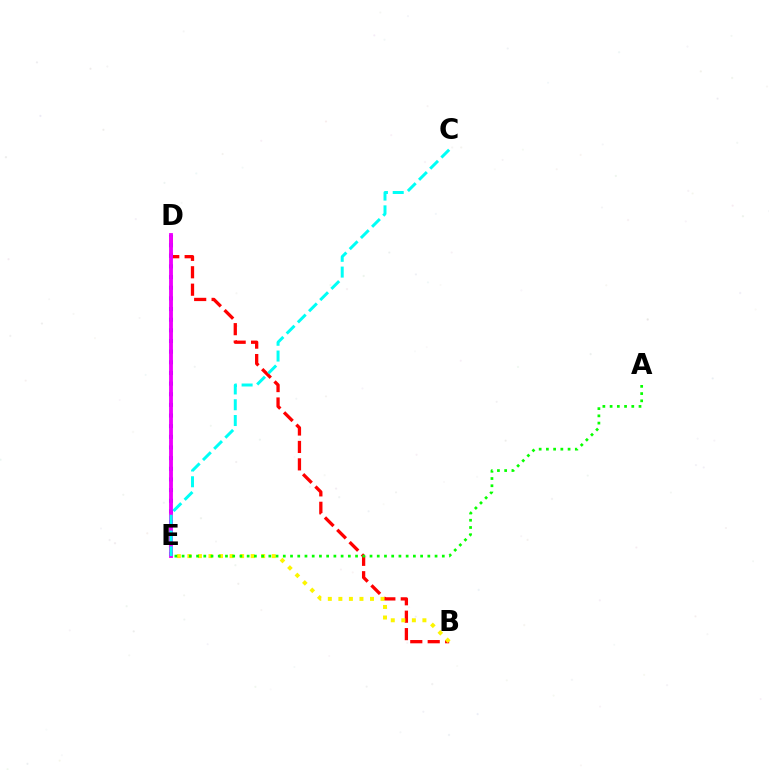{('B', 'D'): [{'color': '#ff0000', 'line_style': 'dashed', 'thickness': 2.37}], ('D', 'E'): [{'color': '#0010ff', 'line_style': 'dotted', 'thickness': 2.89}, {'color': '#ee00ff', 'line_style': 'solid', 'thickness': 2.77}], ('B', 'E'): [{'color': '#fcf500', 'line_style': 'dotted', 'thickness': 2.86}], ('A', 'E'): [{'color': '#08ff00', 'line_style': 'dotted', 'thickness': 1.96}], ('C', 'E'): [{'color': '#00fff6', 'line_style': 'dashed', 'thickness': 2.15}]}